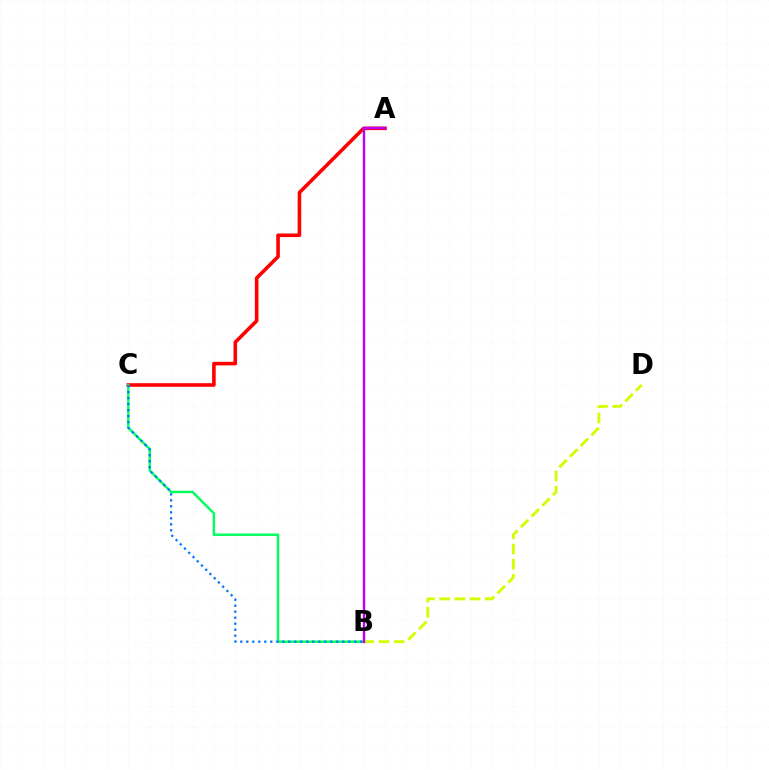{('A', 'C'): [{'color': '#ff0000', 'line_style': 'solid', 'thickness': 2.59}], ('B', 'C'): [{'color': '#00ff5c', 'line_style': 'solid', 'thickness': 1.75}, {'color': '#0074ff', 'line_style': 'dotted', 'thickness': 1.63}], ('B', 'D'): [{'color': '#d1ff00', 'line_style': 'dashed', 'thickness': 2.06}], ('A', 'B'): [{'color': '#b900ff', 'line_style': 'solid', 'thickness': 1.72}]}